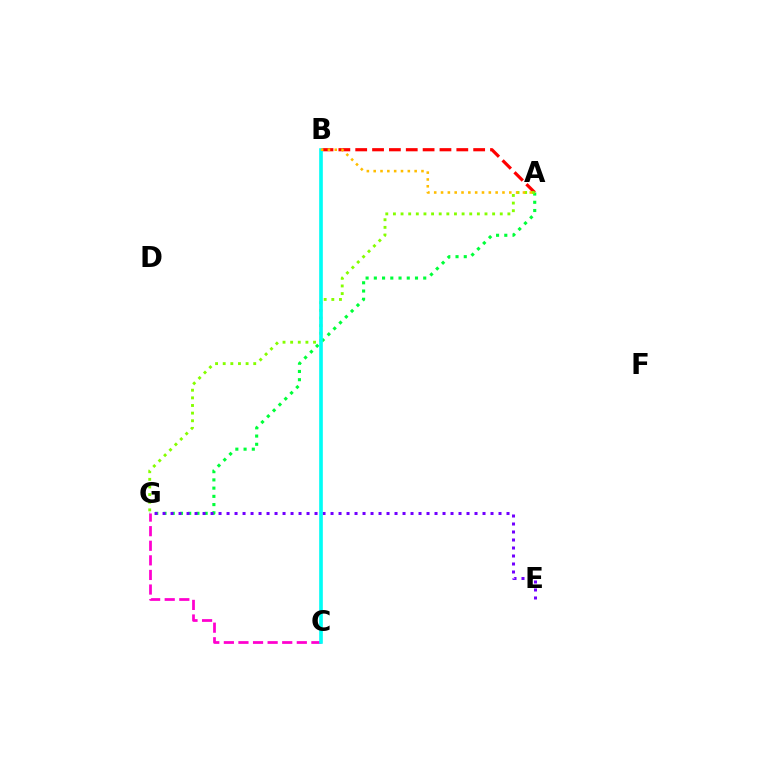{('A', 'G'): [{'color': '#00ff39', 'line_style': 'dotted', 'thickness': 2.24}, {'color': '#84ff00', 'line_style': 'dotted', 'thickness': 2.07}], ('A', 'B'): [{'color': '#ff0000', 'line_style': 'dashed', 'thickness': 2.29}, {'color': '#ffbd00', 'line_style': 'dotted', 'thickness': 1.85}], ('B', 'C'): [{'color': '#004bff', 'line_style': 'solid', 'thickness': 1.54}, {'color': '#00fff6', 'line_style': 'solid', 'thickness': 2.59}], ('C', 'G'): [{'color': '#ff00cf', 'line_style': 'dashed', 'thickness': 1.98}], ('E', 'G'): [{'color': '#7200ff', 'line_style': 'dotted', 'thickness': 2.17}]}